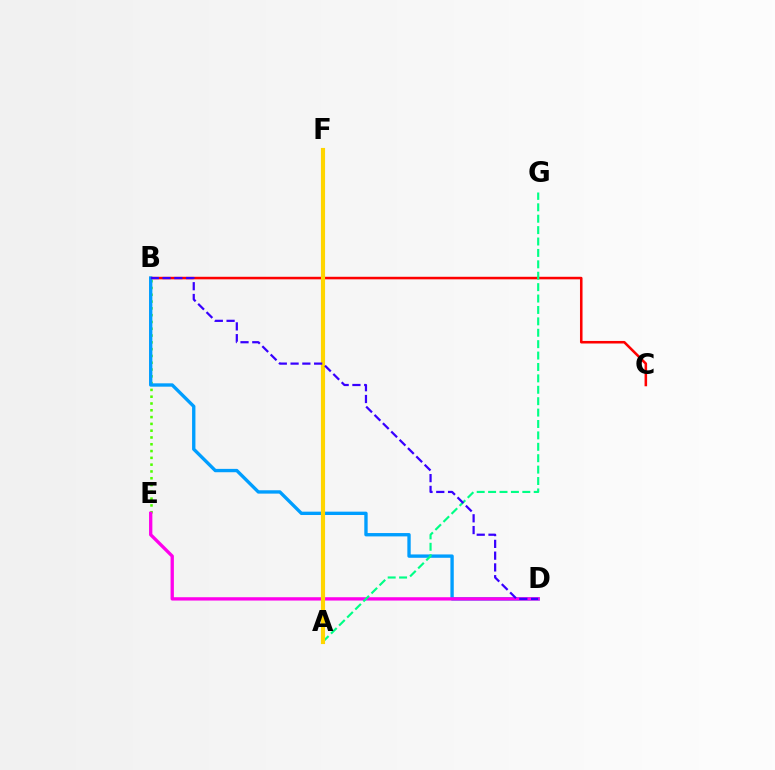{('B', 'C'): [{'color': '#ff0000', 'line_style': 'solid', 'thickness': 1.83}], ('B', 'E'): [{'color': '#4fff00', 'line_style': 'dotted', 'thickness': 1.85}], ('B', 'D'): [{'color': '#009eff', 'line_style': 'solid', 'thickness': 2.41}, {'color': '#3700ff', 'line_style': 'dashed', 'thickness': 1.6}], ('D', 'E'): [{'color': '#ff00ed', 'line_style': 'solid', 'thickness': 2.39}], ('A', 'G'): [{'color': '#00ff86', 'line_style': 'dashed', 'thickness': 1.55}], ('A', 'F'): [{'color': '#ffd500', 'line_style': 'solid', 'thickness': 2.97}]}